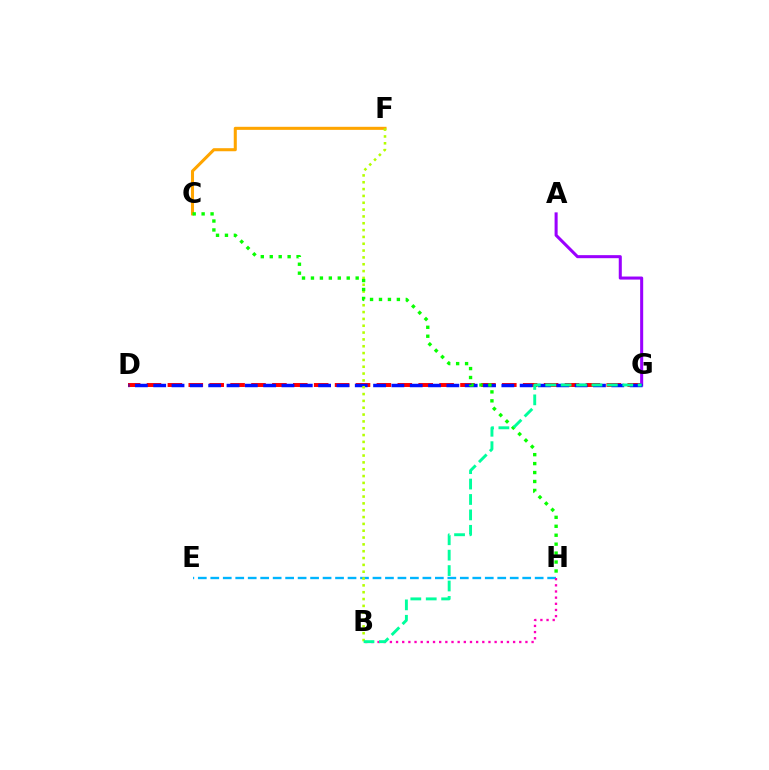{('E', 'H'): [{'color': '#00b5ff', 'line_style': 'dashed', 'thickness': 1.69}], ('C', 'F'): [{'color': '#ffa500', 'line_style': 'solid', 'thickness': 2.2}], ('D', 'G'): [{'color': '#ff0000', 'line_style': 'dashed', 'thickness': 2.84}, {'color': '#0010ff', 'line_style': 'dashed', 'thickness': 2.49}], ('A', 'G'): [{'color': '#9b00ff', 'line_style': 'solid', 'thickness': 2.19}], ('B', 'H'): [{'color': '#ff00bd', 'line_style': 'dotted', 'thickness': 1.67}], ('B', 'F'): [{'color': '#b3ff00', 'line_style': 'dotted', 'thickness': 1.86}], ('C', 'H'): [{'color': '#08ff00', 'line_style': 'dotted', 'thickness': 2.43}], ('B', 'G'): [{'color': '#00ff9d', 'line_style': 'dashed', 'thickness': 2.09}]}